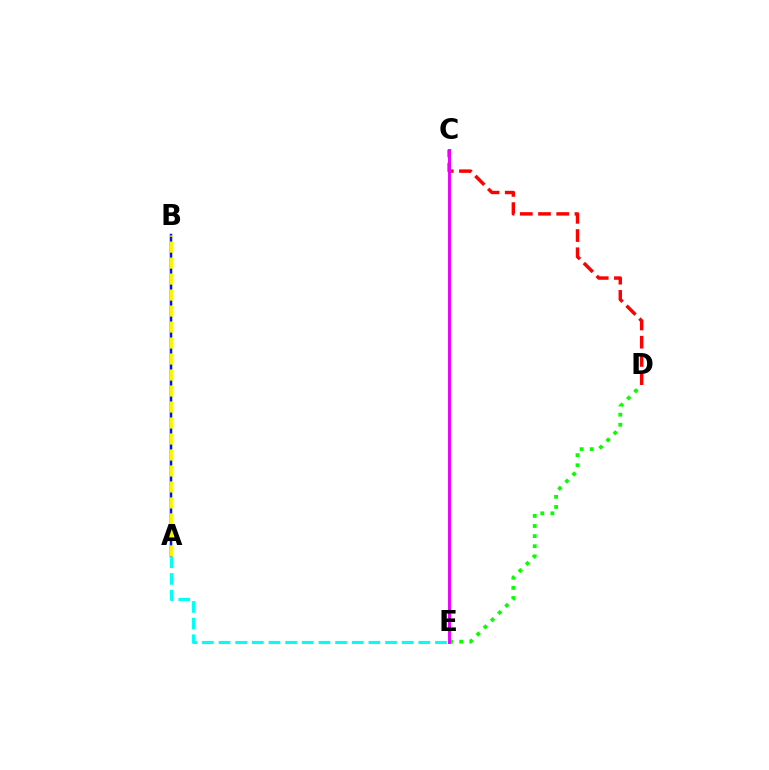{('A', 'B'): [{'color': '#0010ff', 'line_style': 'solid', 'thickness': 1.79}, {'color': '#fcf500', 'line_style': 'dashed', 'thickness': 2.17}], ('A', 'E'): [{'color': '#00fff6', 'line_style': 'dashed', 'thickness': 2.26}], ('C', 'D'): [{'color': '#ff0000', 'line_style': 'dashed', 'thickness': 2.48}], ('D', 'E'): [{'color': '#08ff00', 'line_style': 'dotted', 'thickness': 2.75}], ('C', 'E'): [{'color': '#ee00ff', 'line_style': 'solid', 'thickness': 2.11}]}